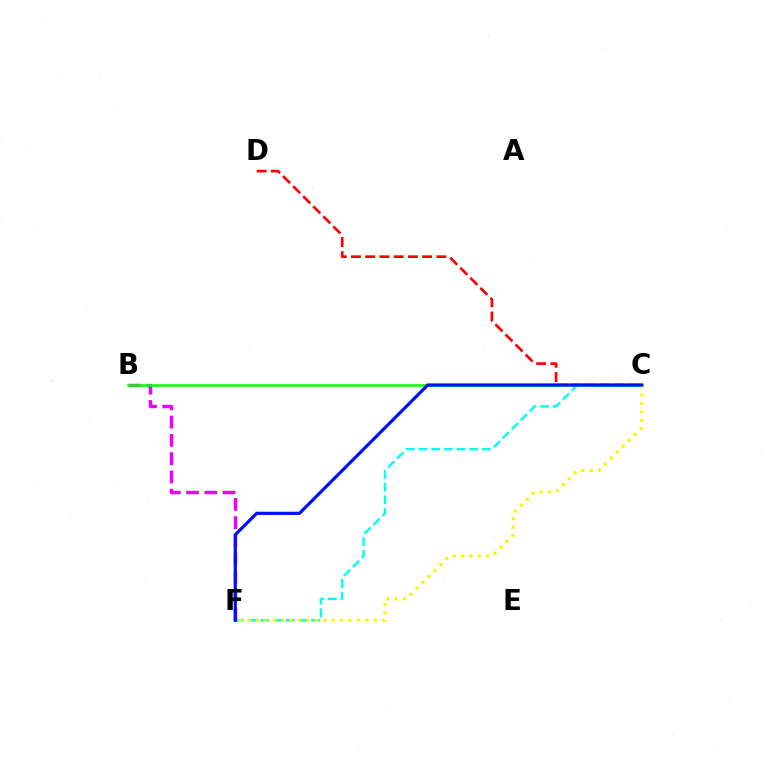{('B', 'F'): [{'color': '#ee00ff', 'line_style': 'dashed', 'thickness': 2.48}], ('C', 'D'): [{'color': '#ff0000', 'line_style': 'dashed', 'thickness': 1.93}], ('B', 'C'): [{'color': '#08ff00', 'line_style': 'solid', 'thickness': 1.82}], ('C', 'F'): [{'color': '#00fff6', 'line_style': 'dashed', 'thickness': 1.72}, {'color': '#fcf500', 'line_style': 'dotted', 'thickness': 2.29}, {'color': '#0010ff', 'line_style': 'solid', 'thickness': 2.31}]}